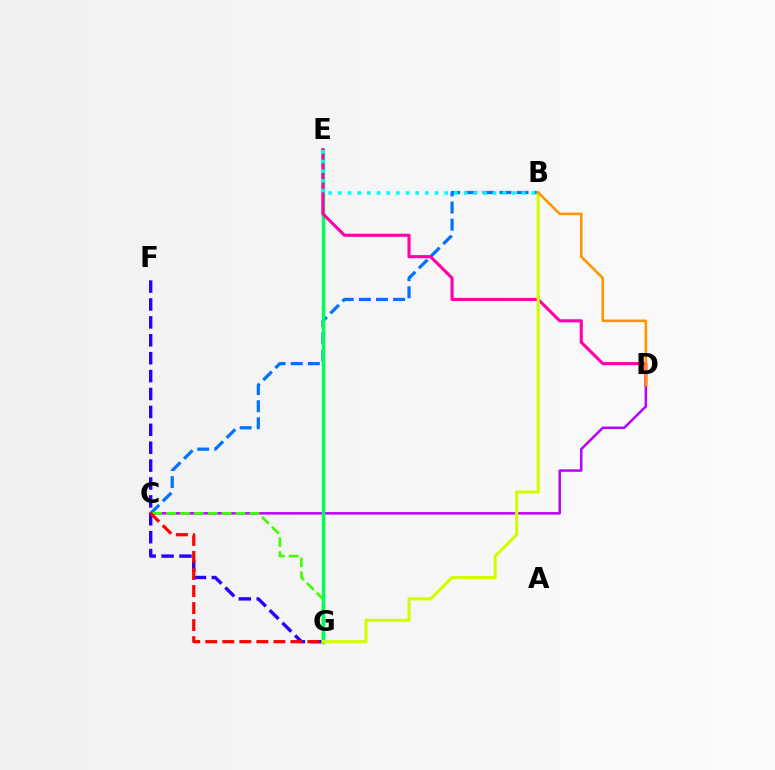{('B', 'C'): [{'color': '#0074ff', 'line_style': 'dashed', 'thickness': 2.32}], ('C', 'D'): [{'color': '#b900ff', 'line_style': 'solid', 'thickness': 1.78}], ('F', 'G'): [{'color': '#2500ff', 'line_style': 'dashed', 'thickness': 2.43}], ('C', 'G'): [{'color': '#3dff00', 'line_style': 'dashed', 'thickness': 1.89}, {'color': '#ff0000', 'line_style': 'dashed', 'thickness': 2.31}], ('E', 'G'): [{'color': '#00ff5c', 'line_style': 'solid', 'thickness': 2.47}], ('D', 'E'): [{'color': '#ff00ac', 'line_style': 'solid', 'thickness': 2.24}], ('B', 'G'): [{'color': '#d1ff00', 'line_style': 'solid', 'thickness': 2.25}], ('B', 'D'): [{'color': '#ff9400', 'line_style': 'solid', 'thickness': 1.85}], ('B', 'E'): [{'color': '#00fff6', 'line_style': 'dotted', 'thickness': 2.63}]}